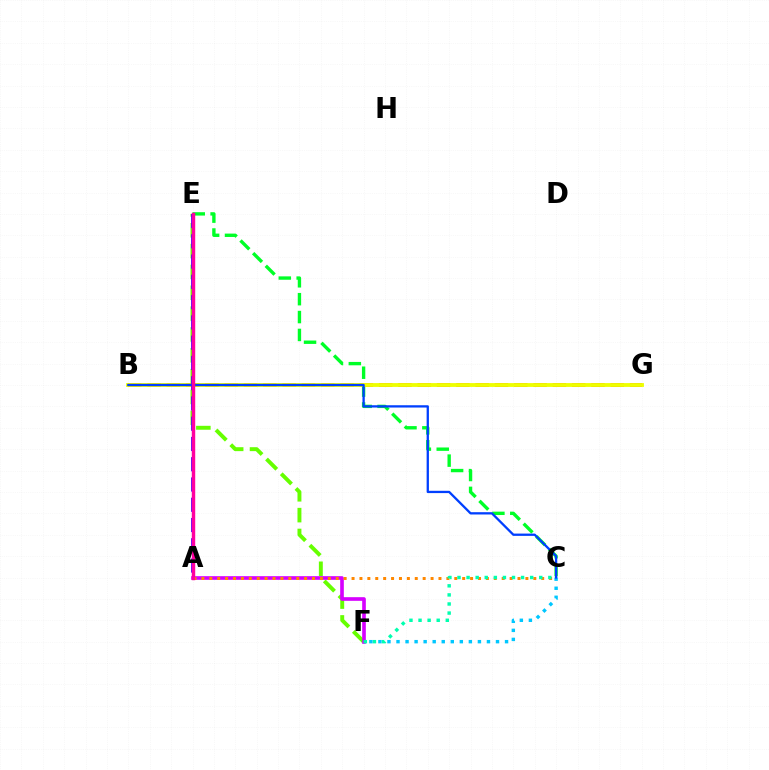{('B', 'G'): [{'color': '#ff0000', 'line_style': 'dashed', 'thickness': 2.62}, {'color': '#eeff00', 'line_style': 'solid', 'thickness': 2.75}], ('C', 'E'): [{'color': '#00ff27', 'line_style': 'dashed', 'thickness': 2.43}], ('E', 'F'): [{'color': '#66ff00', 'line_style': 'dashed', 'thickness': 2.83}], ('A', 'F'): [{'color': '#d600ff', 'line_style': 'solid', 'thickness': 2.63}], ('A', 'C'): [{'color': '#ff8800', 'line_style': 'dotted', 'thickness': 2.15}], ('A', 'E'): [{'color': '#4f00ff', 'line_style': 'dashed', 'thickness': 2.75}, {'color': '#ff00a0', 'line_style': 'solid', 'thickness': 2.46}], ('C', 'F'): [{'color': '#00ffaf', 'line_style': 'dotted', 'thickness': 2.47}, {'color': '#00c7ff', 'line_style': 'dotted', 'thickness': 2.46}], ('B', 'C'): [{'color': '#003fff', 'line_style': 'solid', 'thickness': 1.65}]}